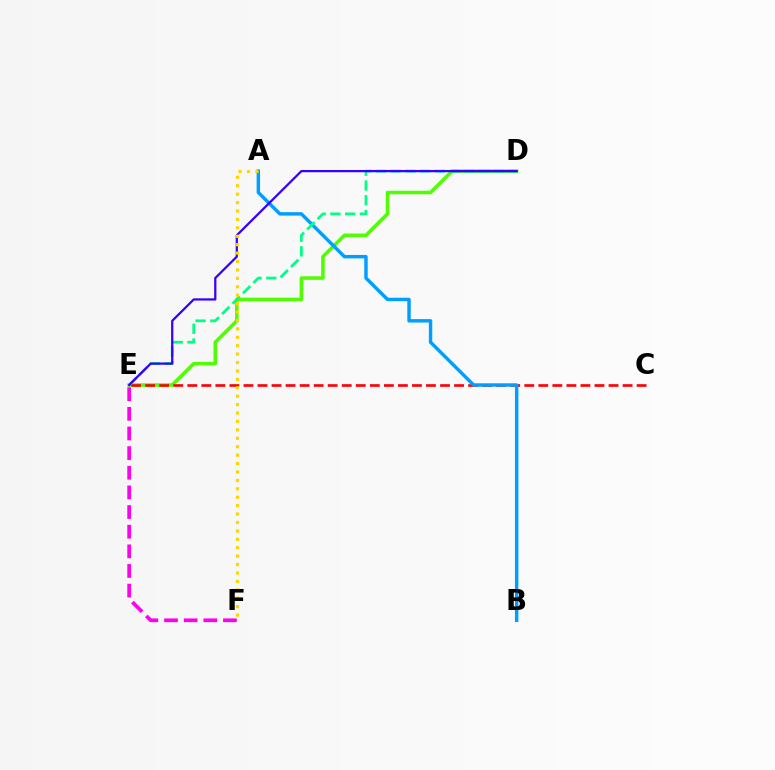{('E', 'F'): [{'color': '#ff00ed', 'line_style': 'dashed', 'thickness': 2.67}], ('D', 'E'): [{'color': '#4fff00', 'line_style': 'solid', 'thickness': 2.53}, {'color': '#00ff86', 'line_style': 'dashed', 'thickness': 2.0}, {'color': '#3700ff', 'line_style': 'solid', 'thickness': 1.62}], ('C', 'E'): [{'color': '#ff0000', 'line_style': 'dashed', 'thickness': 1.91}], ('A', 'B'): [{'color': '#009eff', 'line_style': 'solid', 'thickness': 2.47}], ('A', 'F'): [{'color': '#ffd500', 'line_style': 'dotted', 'thickness': 2.29}]}